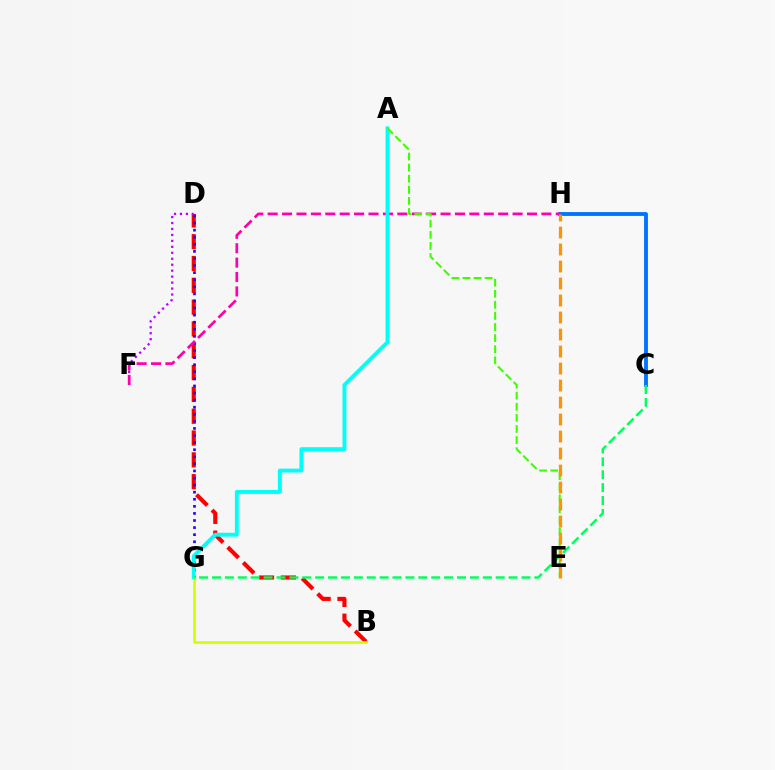{('B', 'D'): [{'color': '#ff0000', 'line_style': 'dashed', 'thickness': 2.96}], ('D', 'G'): [{'color': '#2500ff', 'line_style': 'dotted', 'thickness': 1.92}], ('D', 'F'): [{'color': '#b900ff', 'line_style': 'dotted', 'thickness': 1.62}], ('C', 'H'): [{'color': '#0074ff', 'line_style': 'solid', 'thickness': 2.78}], ('F', 'H'): [{'color': '#ff00ac', 'line_style': 'dashed', 'thickness': 1.96}], ('A', 'G'): [{'color': '#00fff6', 'line_style': 'solid', 'thickness': 2.8}], ('B', 'G'): [{'color': '#d1ff00', 'line_style': 'solid', 'thickness': 1.87}], ('A', 'E'): [{'color': '#3dff00', 'line_style': 'dashed', 'thickness': 1.51}], ('C', 'G'): [{'color': '#00ff5c', 'line_style': 'dashed', 'thickness': 1.75}], ('E', 'H'): [{'color': '#ff9400', 'line_style': 'dashed', 'thickness': 2.31}]}